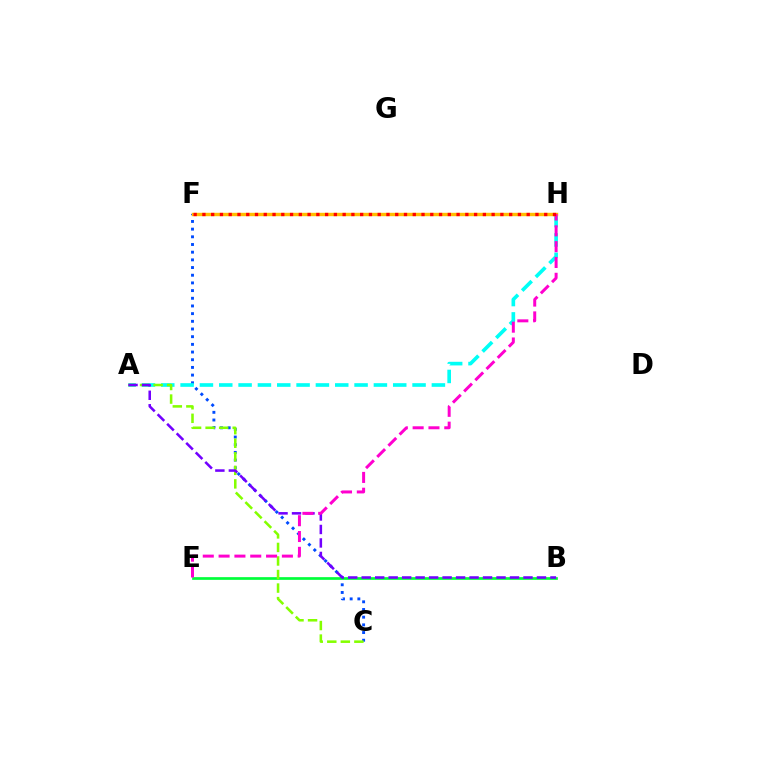{('C', 'F'): [{'color': '#004bff', 'line_style': 'dotted', 'thickness': 2.09}], ('A', 'H'): [{'color': '#00fff6', 'line_style': 'dashed', 'thickness': 2.63}], ('F', 'H'): [{'color': '#ffbd00', 'line_style': 'solid', 'thickness': 2.45}, {'color': '#ff0000', 'line_style': 'dotted', 'thickness': 2.38}], ('B', 'E'): [{'color': '#00ff39', 'line_style': 'solid', 'thickness': 1.94}], ('A', 'C'): [{'color': '#84ff00', 'line_style': 'dashed', 'thickness': 1.84}], ('A', 'B'): [{'color': '#7200ff', 'line_style': 'dashed', 'thickness': 1.83}], ('E', 'H'): [{'color': '#ff00cf', 'line_style': 'dashed', 'thickness': 2.15}]}